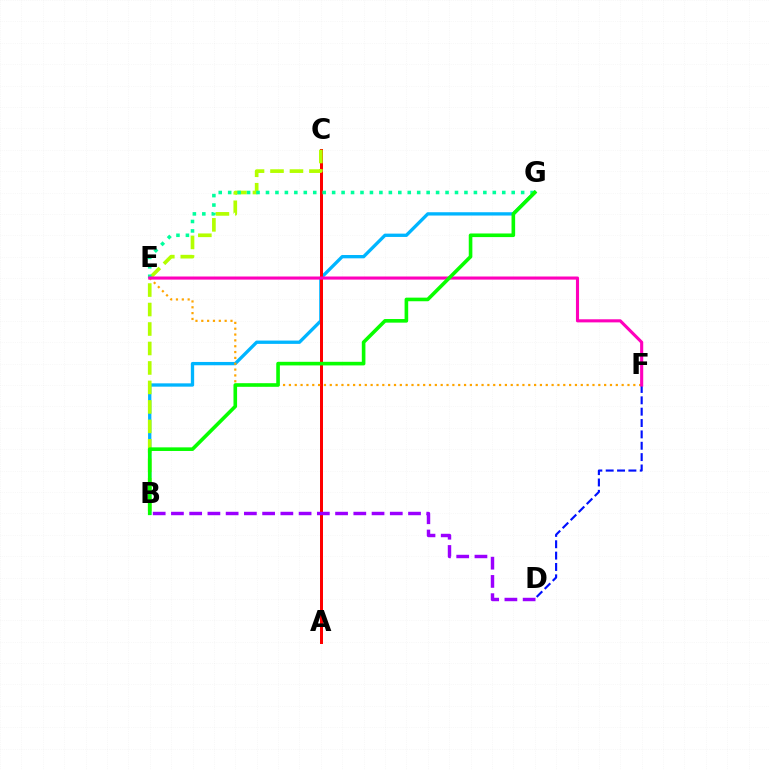{('B', 'G'): [{'color': '#00b5ff', 'line_style': 'solid', 'thickness': 2.39}, {'color': '#08ff00', 'line_style': 'solid', 'thickness': 2.6}], ('A', 'C'): [{'color': '#ff0000', 'line_style': 'solid', 'thickness': 2.16}], ('B', 'C'): [{'color': '#b3ff00', 'line_style': 'dashed', 'thickness': 2.65}], ('E', 'G'): [{'color': '#00ff9d', 'line_style': 'dotted', 'thickness': 2.57}], ('D', 'F'): [{'color': '#0010ff', 'line_style': 'dashed', 'thickness': 1.54}], ('E', 'F'): [{'color': '#ffa500', 'line_style': 'dotted', 'thickness': 1.59}, {'color': '#ff00bd', 'line_style': 'solid', 'thickness': 2.23}], ('B', 'D'): [{'color': '#9b00ff', 'line_style': 'dashed', 'thickness': 2.48}]}